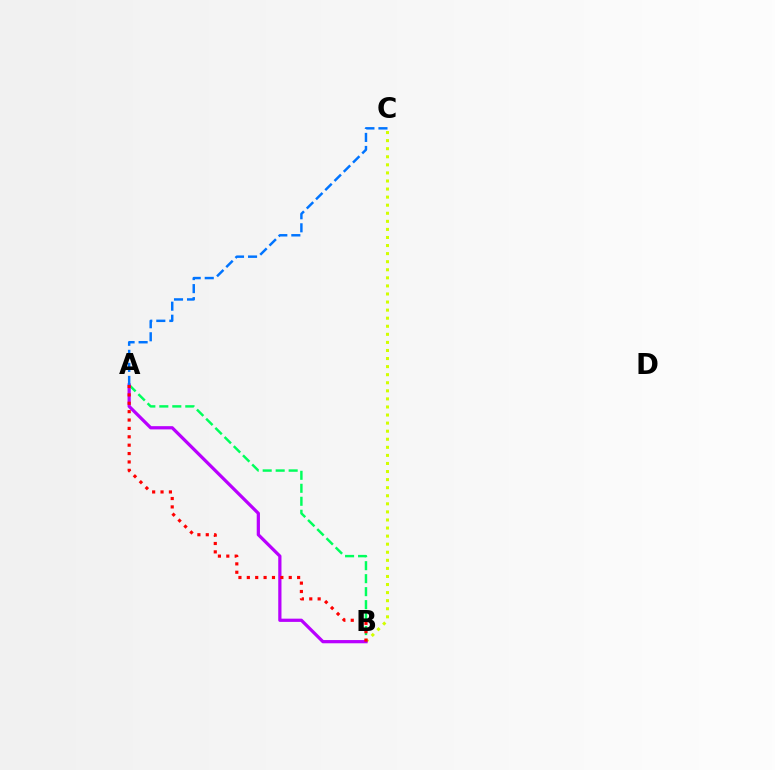{('A', 'B'): [{'color': '#00ff5c', 'line_style': 'dashed', 'thickness': 1.76}, {'color': '#b900ff', 'line_style': 'solid', 'thickness': 2.33}, {'color': '#ff0000', 'line_style': 'dotted', 'thickness': 2.28}], ('B', 'C'): [{'color': '#d1ff00', 'line_style': 'dotted', 'thickness': 2.19}], ('A', 'C'): [{'color': '#0074ff', 'line_style': 'dashed', 'thickness': 1.77}]}